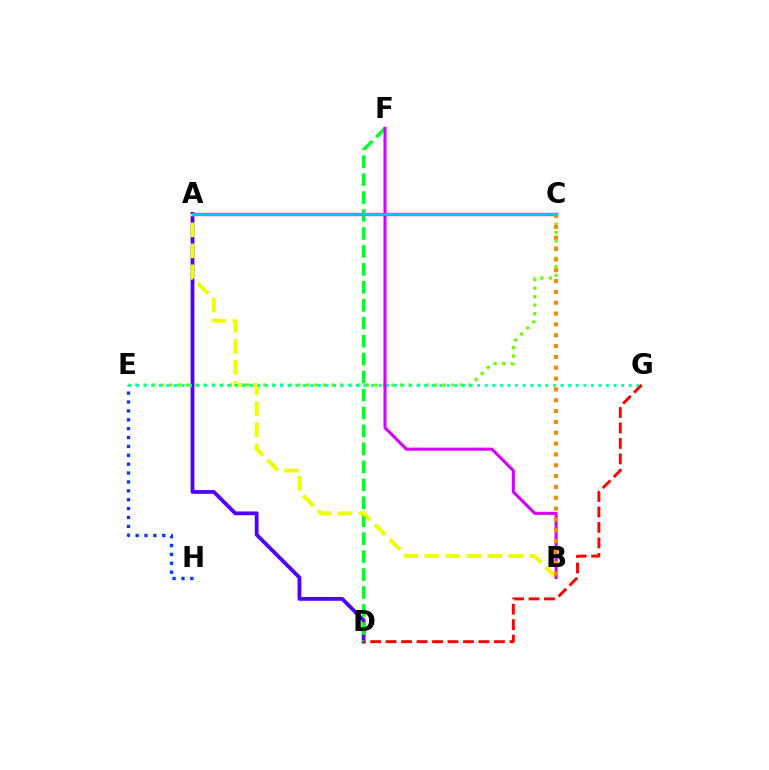{('A', 'D'): [{'color': '#4f00ff', 'line_style': 'solid', 'thickness': 2.73}], ('C', 'E'): [{'color': '#66ff00', 'line_style': 'dotted', 'thickness': 2.32}], ('D', 'F'): [{'color': '#00ff27', 'line_style': 'dashed', 'thickness': 2.44}], ('A', 'C'): [{'color': '#ff00a0', 'line_style': 'solid', 'thickness': 2.42}, {'color': '#00c7ff', 'line_style': 'solid', 'thickness': 2.0}], ('A', 'B'): [{'color': '#eeff00', 'line_style': 'dashed', 'thickness': 2.85}], ('E', 'H'): [{'color': '#003fff', 'line_style': 'dotted', 'thickness': 2.41}], ('E', 'G'): [{'color': '#00ffaf', 'line_style': 'dotted', 'thickness': 2.06}], ('B', 'F'): [{'color': '#d600ff', 'line_style': 'solid', 'thickness': 2.2}], ('D', 'G'): [{'color': '#ff0000', 'line_style': 'dashed', 'thickness': 2.1}], ('B', 'C'): [{'color': '#ff8800', 'line_style': 'dotted', 'thickness': 2.94}]}